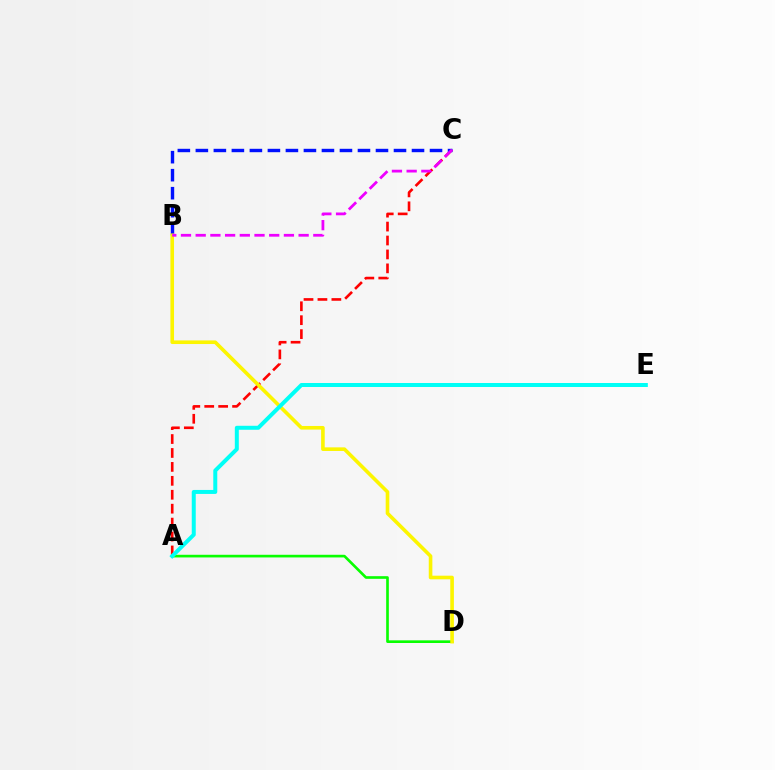{('A', 'D'): [{'color': '#08ff00', 'line_style': 'solid', 'thickness': 1.91}], ('A', 'C'): [{'color': '#ff0000', 'line_style': 'dashed', 'thickness': 1.89}], ('B', 'C'): [{'color': '#0010ff', 'line_style': 'dashed', 'thickness': 2.45}, {'color': '#ee00ff', 'line_style': 'dashed', 'thickness': 2.0}], ('B', 'D'): [{'color': '#fcf500', 'line_style': 'solid', 'thickness': 2.6}], ('A', 'E'): [{'color': '#00fff6', 'line_style': 'solid', 'thickness': 2.87}]}